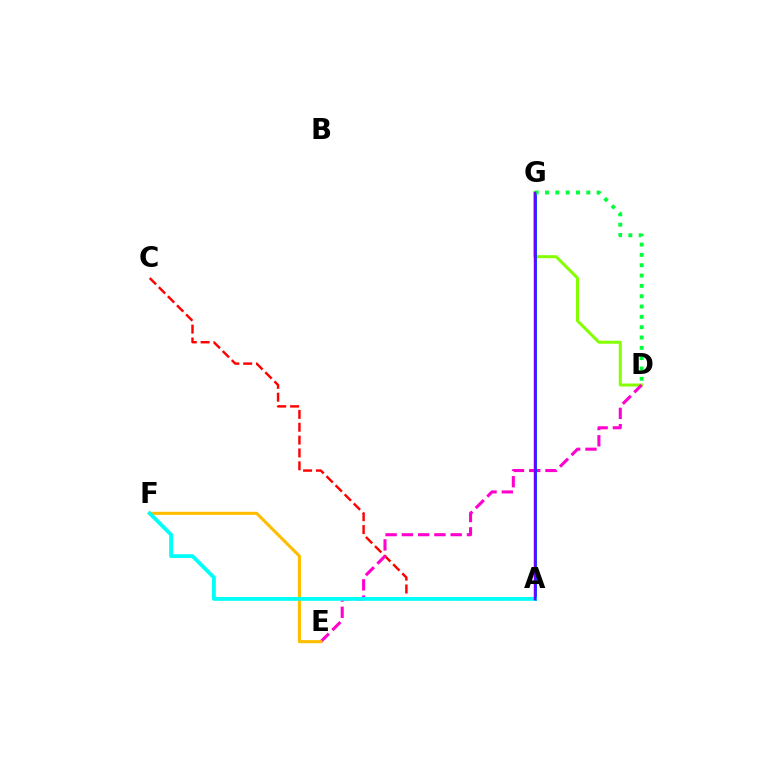{('D', 'G'): [{'color': '#84ff00', 'line_style': 'solid', 'thickness': 2.15}, {'color': '#00ff39', 'line_style': 'dotted', 'thickness': 2.81}], ('A', 'C'): [{'color': '#ff0000', 'line_style': 'dashed', 'thickness': 1.75}], ('D', 'E'): [{'color': '#ff00cf', 'line_style': 'dashed', 'thickness': 2.21}], ('A', 'G'): [{'color': '#004bff', 'line_style': 'solid', 'thickness': 2.11}, {'color': '#7200ff', 'line_style': 'solid', 'thickness': 1.76}], ('E', 'F'): [{'color': '#ffbd00', 'line_style': 'solid', 'thickness': 2.22}], ('A', 'F'): [{'color': '#00fff6', 'line_style': 'solid', 'thickness': 2.76}]}